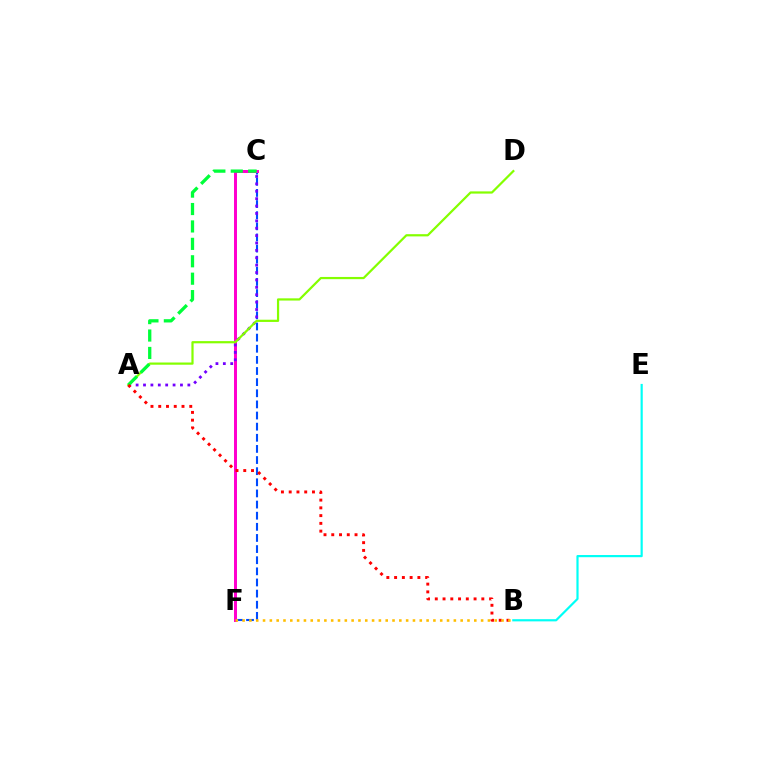{('C', 'F'): [{'color': '#004bff', 'line_style': 'dashed', 'thickness': 1.51}, {'color': '#ff00cf', 'line_style': 'solid', 'thickness': 2.15}], ('B', 'E'): [{'color': '#00fff6', 'line_style': 'solid', 'thickness': 1.57}], ('A', 'C'): [{'color': '#7200ff', 'line_style': 'dotted', 'thickness': 2.01}, {'color': '#00ff39', 'line_style': 'dashed', 'thickness': 2.37}], ('A', 'D'): [{'color': '#84ff00', 'line_style': 'solid', 'thickness': 1.6}], ('A', 'B'): [{'color': '#ff0000', 'line_style': 'dotted', 'thickness': 2.11}], ('B', 'F'): [{'color': '#ffbd00', 'line_style': 'dotted', 'thickness': 1.85}]}